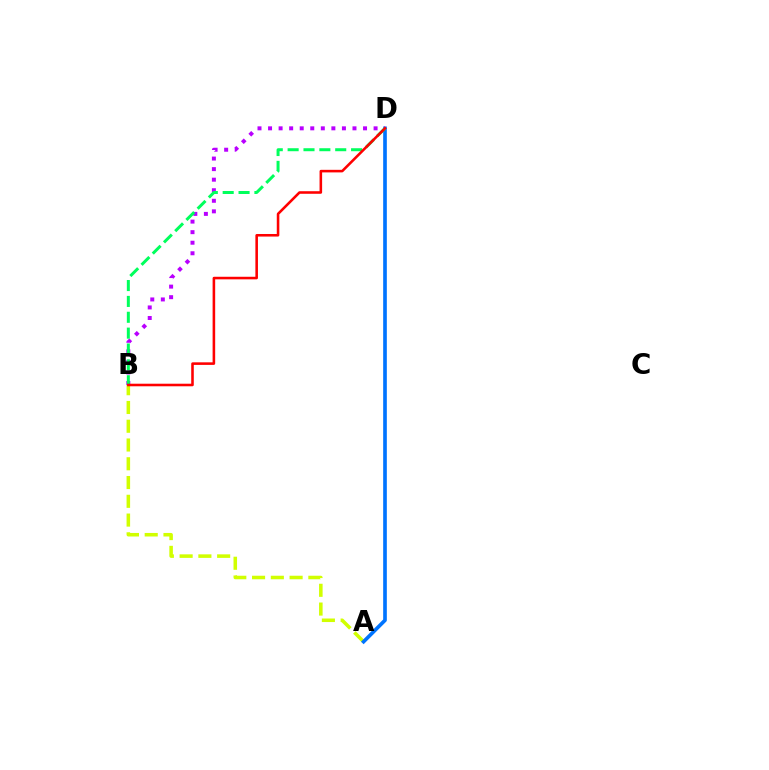{('A', 'B'): [{'color': '#d1ff00', 'line_style': 'dashed', 'thickness': 2.55}], ('A', 'D'): [{'color': '#0074ff', 'line_style': 'solid', 'thickness': 2.63}], ('B', 'D'): [{'color': '#b900ff', 'line_style': 'dotted', 'thickness': 2.87}, {'color': '#00ff5c', 'line_style': 'dashed', 'thickness': 2.16}, {'color': '#ff0000', 'line_style': 'solid', 'thickness': 1.85}]}